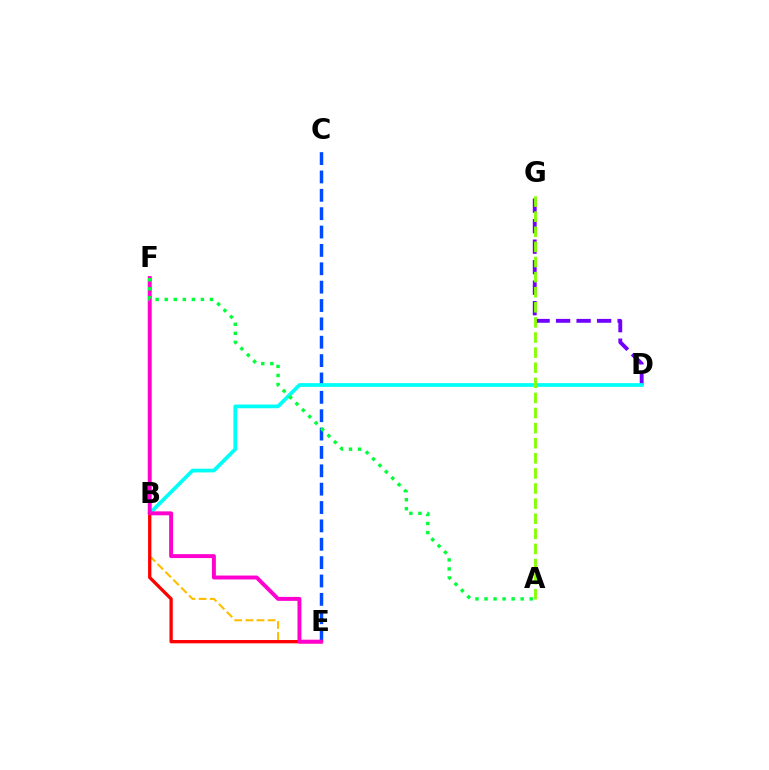{('C', 'E'): [{'color': '#004bff', 'line_style': 'dashed', 'thickness': 2.49}], ('D', 'G'): [{'color': '#7200ff', 'line_style': 'dashed', 'thickness': 2.79}], ('B', 'D'): [{'color': '#00fff6', 'line_style': 'solid', 'thickness': 2.68}], ('E', 'F'): [{'color': '#ffbd00', 'line_style': 'dashed', 'thickness': 1.51}, {'color': '#ff00cf', 'line_style': 'solid', 'thickness': 2.83}], ('A', 'G'): [{'color': '#84ff00', 'line_style': 'dashed', 'thickness': 2.05}], ('B', 'E'): [{'color': '#ff0000', 'line_style': 'solid', 'thickness': 2.38}], ('A', 'F'): [{'color': '#00ff39', 'line_style': 'dotted', 'thickness': 2.46}]}